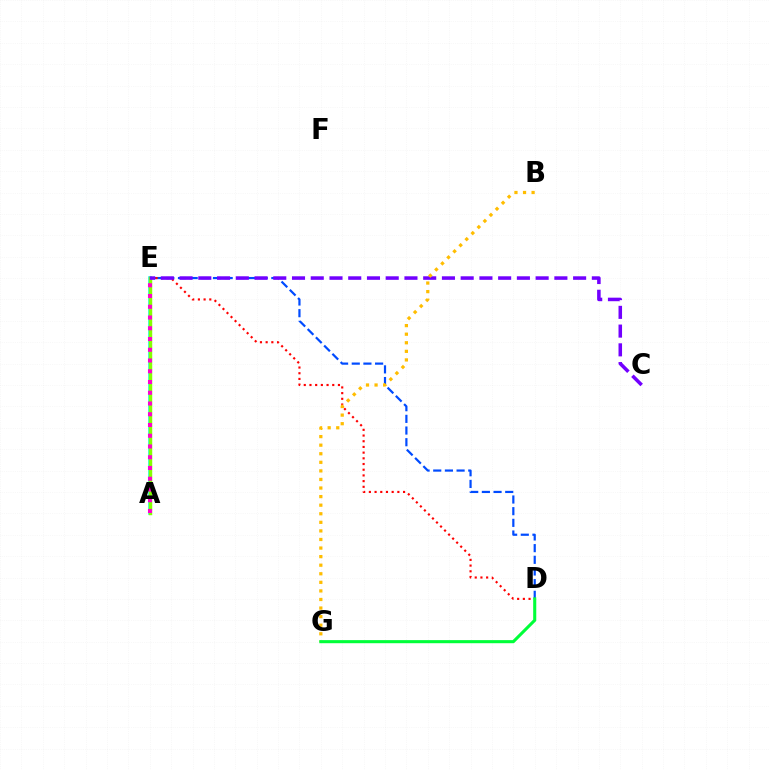{('D', 'E'): [{'color': '#004bff', 'line_style': 'dashed', 'thickness': 1.59}, {'color': '#ff0000', 'line_style': 'dotted', 'thickness': 1.55}], ('A', 'E'): [{'color': '#00fff6', 'line_style': 'solid', 'thickness': 2.54}, {'color': '#84ff00', 'line_style': 'solid', 'thickness': 2.49}, {'color': '#ff00cf', 'line_style': 'dotted', 'thickness': 2.92}], ('C', 'E'): [{'color': '#7200ff', 'line_style': 'dashed', 'thickness': 2.55}], ('B', 'G'): [{'color': '#ffbd00', 'line_style': 'dotted', 'thickness': 2.33}], ('D', 'G'): [{'color': '#00ff39', 'line_style': 'solid', 'thickness': 2.22}]}